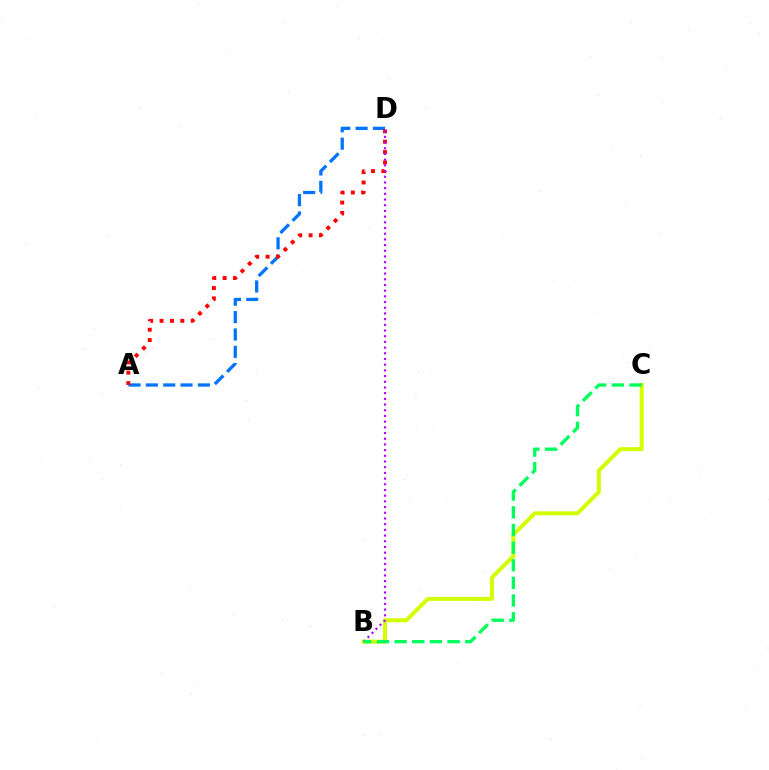{('A', 'D'): [{'color': '#0074ff', 'line_style': 'dashed', 'thickness': 2.36}, {'color': '#ff0000', 'line_style': 'dotted', 'thickness': 2.82}], ('B', 'C'): [{'color': '#d1ff00', 'line_style': 'solid', 'thickness': 2.88}, {'color': '#00ff5c', 'line_style': 'dashed', 'thickness': 2.4}], ('B', 'D'): [{'color': '#b900ff', 'line_style': 'dotted', 'thickness': 1.55}]}